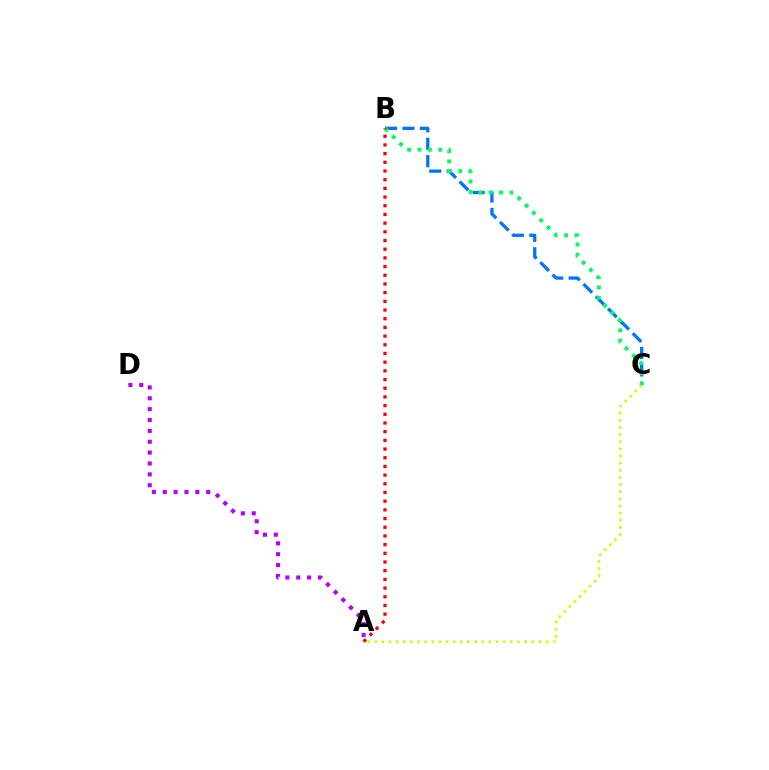{('A', 'C'): [{'color': '#d1ff00', 'line_style': 'dotted', 'thickness': 1.94}], ('B', 'C'): [{'color': '#0074ff', 'line_style': 'dashed', 'thickness': 2.36}, {'color': '#00ff5c', 'line_style': 'dotted', 'thickness': 2.81}], ('A', 'D'): [{'color': '#b900ff', 'line_style': 'dotted', 'thickness': 2.95}], ('A', 'B'): [{'color': '#ff0000', 'line_style': 'dotted', 'thickness': 2.36}]}